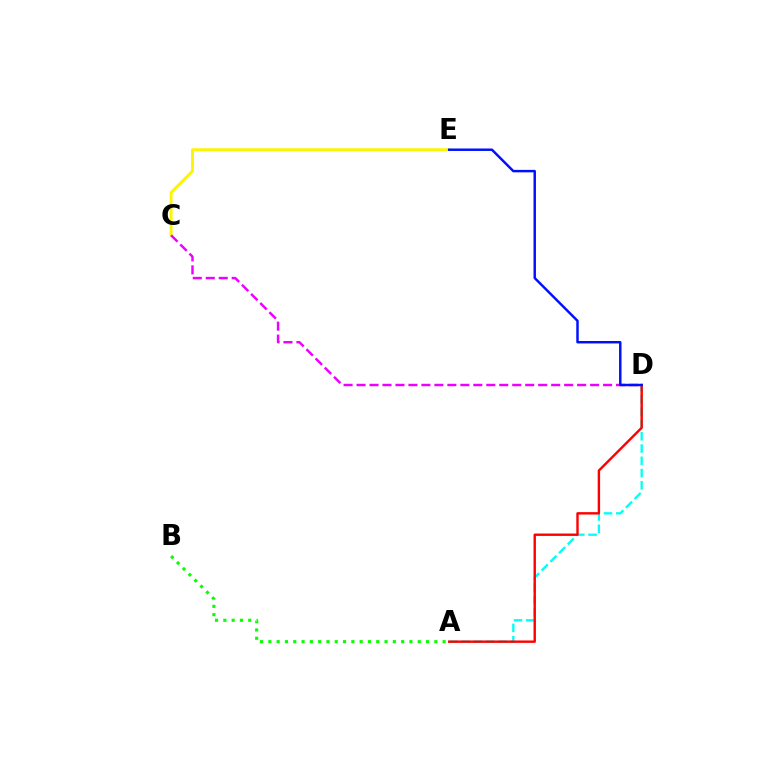{('A', 'D'): [{'color': '#00fff6', 'line_style': 'dashed', 'thickness': 1.67}, {'color': '#ff0000', 'line_style': 'solid', 'thickness': 1.73}], ('C', 'E'): [{'color': '#fcf500', 'line_style': 'solid', 'thickness': 2.09}], ('C', 'D'): [{'color': '#ee00ff', 'line_style': 'dashed', 'thickness': 1.76}], ('A', 'B'): [{'color': '#08ff00', 'line_style': 'dotted', 'thickness': 2.25}], ('D', 'E'): [{'color': '#0010ff', 'line_style': 'solid', 'thickness': 1.77}]}